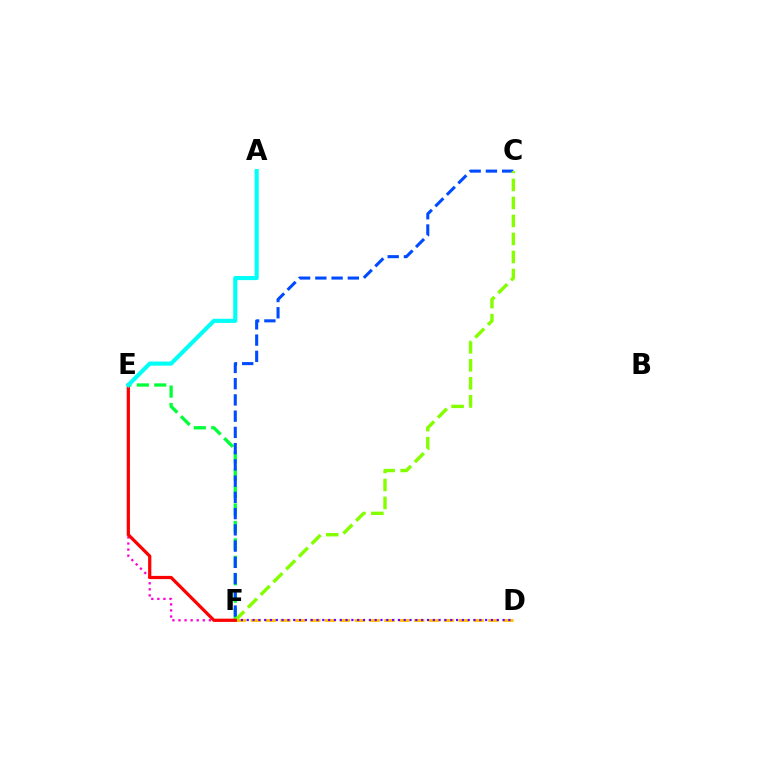{('E', 'F'): [{'color': '#00ff39', 'line_style': 'dashed', 'thickness': 2.37}, {'color': '#ff00cf', 'line_style': 'dotted', 'thickness': 1.65}, {'color': '#ff0000', 'line_style': 'solid', 'thickness': 2.32}], ('D', 'F'): [{'color': '#ffbd00', 'line_style': 'dashed', 'thickness': 2.02}, {'color': '#7200ff', 'line_style': 'dotted', 'thickness': 1.58}], ('C', 'F'): [{'color': '#004bff', 'line_style': 'dashed', 'thickness': 2.21}, {'color': '#84ff00', 'line_style': 'dashed', 'thickness': 2.45}], ('A', 'E'): [{'color': '#00fff6', 'line_style': 'solid', 'thickness': 2.96}]}